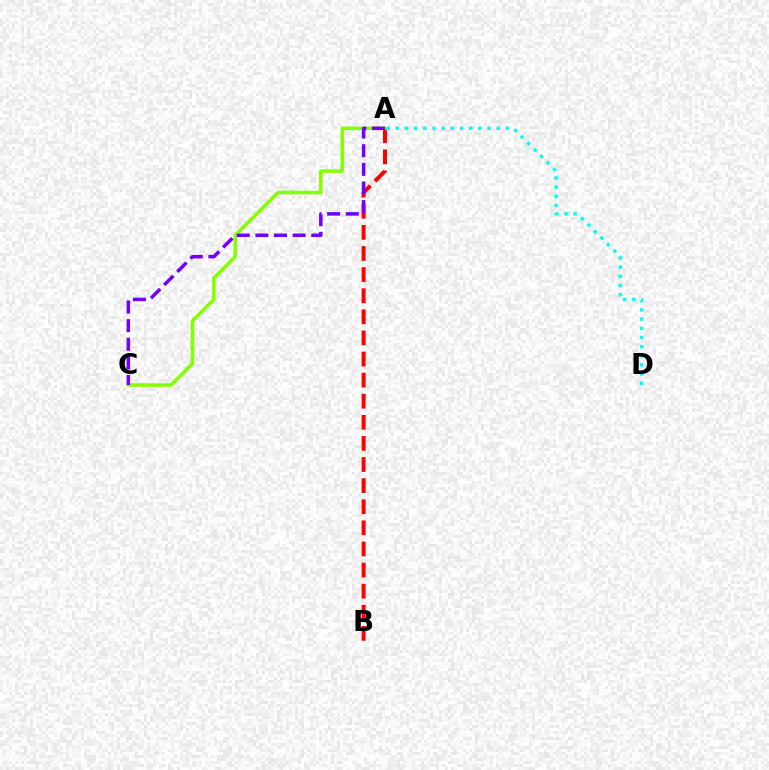{('A', 'B'): [{'color': '#ff0000', 'line_style': 'dashed', 'thickness': 2.87}], ('A', 'C'): [{'color': '#84ff00', 'line_style': 'solid', 'thickness': 2.55}, {'color': '#7200ff', 'line_style': 'dashed', 'thickness': 2.53}], ('A', 'D'): [{'color': '#00fff6', 'line_style': 'dotted', 'thickness': 2.49}]}